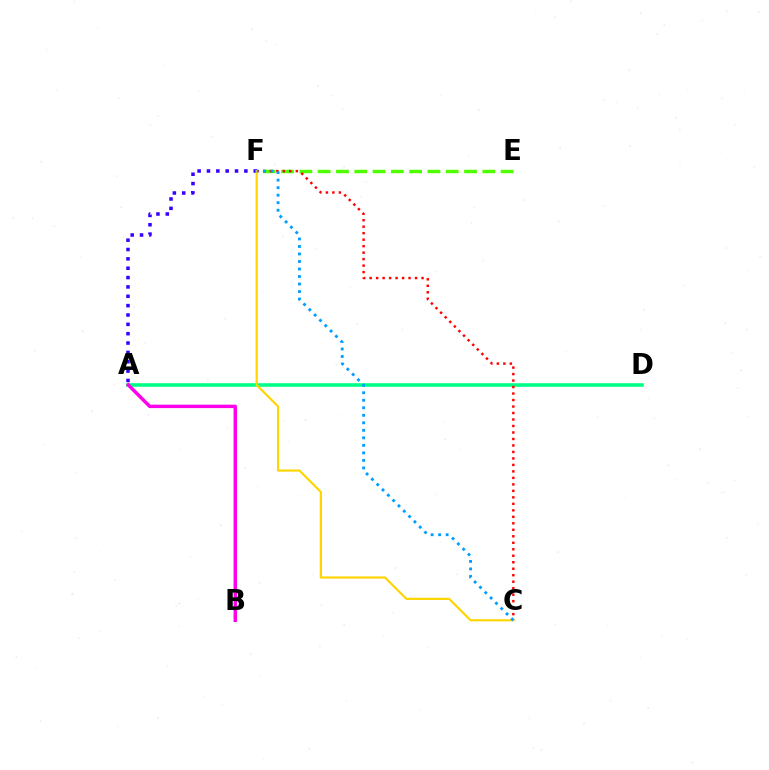{('A', 'D'): [{'color': '#00ff86', 'line_style': 'solid', 'thickness': 2.58}], ('E', 'F'): [{'color': '#4fff00', 'line_style': 'dashed', 'thickness': 2.49}], ('A', 'F'): [{'color': '#3700ff', 'line_style': 'dotted', 'thickness': 2.54}], ('C', 'F'): [{'color': '#ff0000', 'line_style': 'dotted', 'thickness': 1.76}, {'color': '#ffd500', 'line_style': 'solid', 'thickness': 1.55}, {'color': '#009eff', 'line_style': 'dotted', 'thickness': 2.04}], ('A', 'B'): [{'color': '#ff00ed', 'line_style': 'solid', 'thickness': 2.47}]}